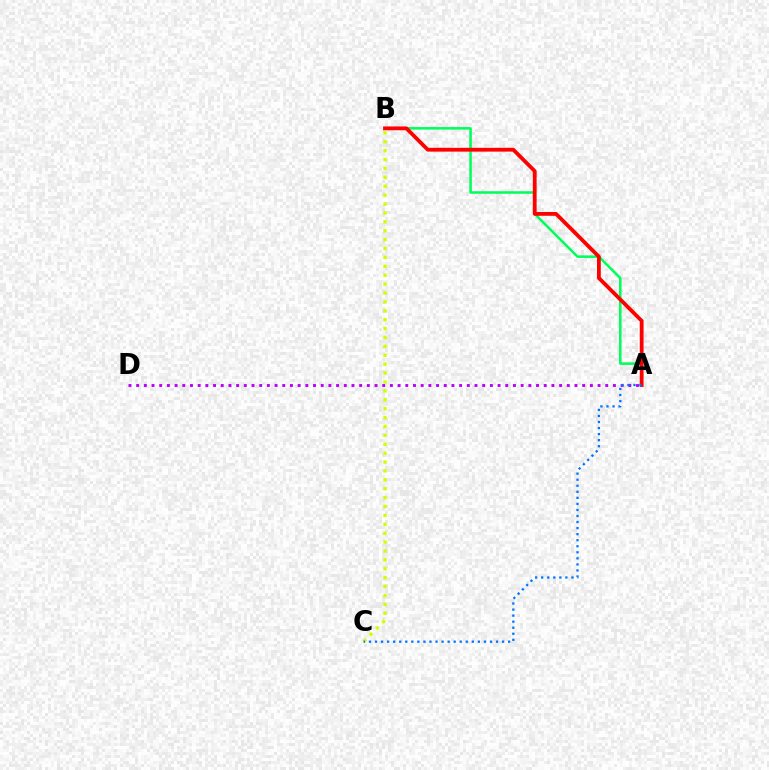{('A', 'B'): [{'color': '#00ff5c', 'line_style': 'solid', 'thickness': 1.83}, {'color': '#ff0000', 'line_style': 'solid', 'thickness': 2.73}], ('A', 'D'): [{'color': '#b900ff', 'line_style': 'dotted', 'thickness': 2.09}], ('B', 'C'): [{'color': '#d1ff00', 'line_style': 'dotted', 'thickness': 2.42}], ('A', 'C'): [{'color': '#0074ff', 'line_style': 'dotted', 'thickness': 1.64}]}